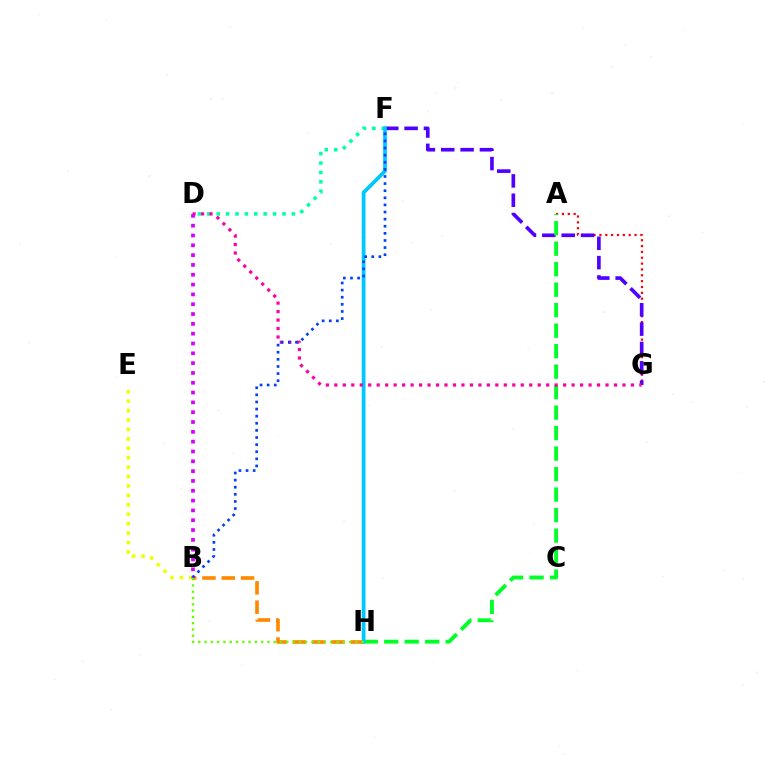{('A', 'G'): [{'color': '#ff0000', 'line_style': 'dotted', 'thickness': 1.59}], ('D', 'F'): [{'color': '#00ffaf', 'line_style': 'dotted', 'thickness': 2.55}], ('F', 'G'): [{'color': '#4f00ff', 'line_style': 'dashed', 'thickness': 2.63}], ('A', 'H'): [{'color': '#00ff27', 'line_style': 'dashed', 'thickness': 2.78}], ('B', 'H'): [{'color': '#ff8800', 'line_style': 'dashed', 'thickness': 2.62}, {'color': '#66ff00', 'line_style': 'dotted', 'thickness': 1.71}], ('F', 'H'): [{'color': '#00c7ff', 'line_style': 'solid', 'thickness': 2.7}], ('B', 'E'): [{'color': '#eeff00', 'line_style': 'dotted', 'thickness': 2.56}], ('D', 'G'): [{'color': '#ff00a0', 'line_style': 'dotted', 'thickness': 2.3}], ('B', 'F'): [{'color': '#003fff', 'line_style': 'dotted', 'thickness': 1.93}], ('B', 'D'): [{'color': '#d600ff', 'line_style': 'dotted', 'thickness': 2.67}]}